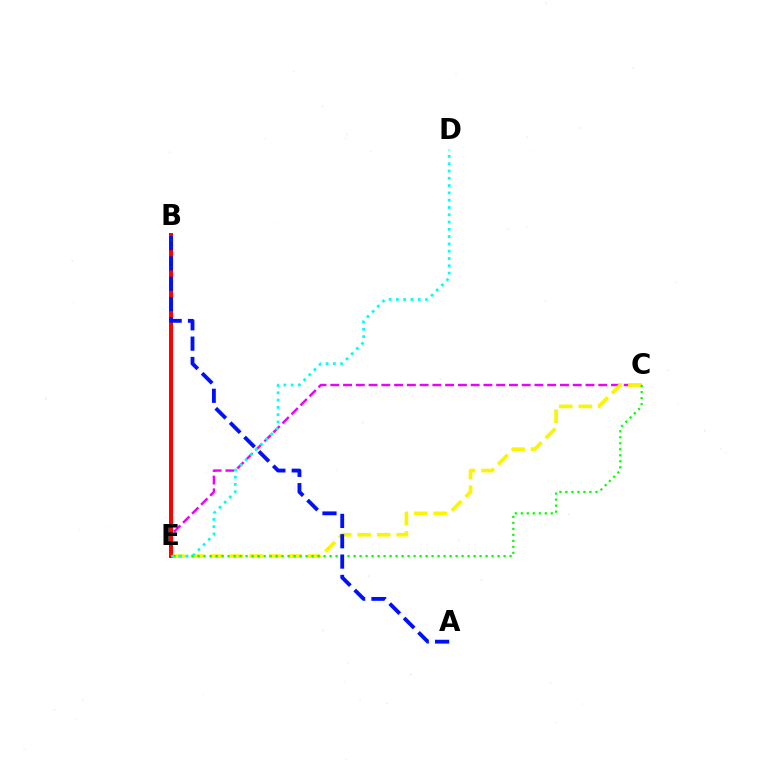{('C', 'E'): [{'color': '#ee00ff', 'line_style': 'dashed', 'thickness': 1.73}, {'color': '#fcf500', 'line_style': 'dashed', 'thickness': 2.65}, {'color': '#08ff00', 'line_style': 'dotted', 'thickness': 1.63}], ('B', 'E'): [{'color': '#ff0000', 'line_style': 'solid', 'thickness': 2.87}], ('D', 'E'): [{'color': '#00fff6', 'line_style': 'dotted', 'thickness': 1.98}], ('A', 'B'): [{'color': '#0010ff', 'line_style': 'dashed', 'thickness': 2.76}]}